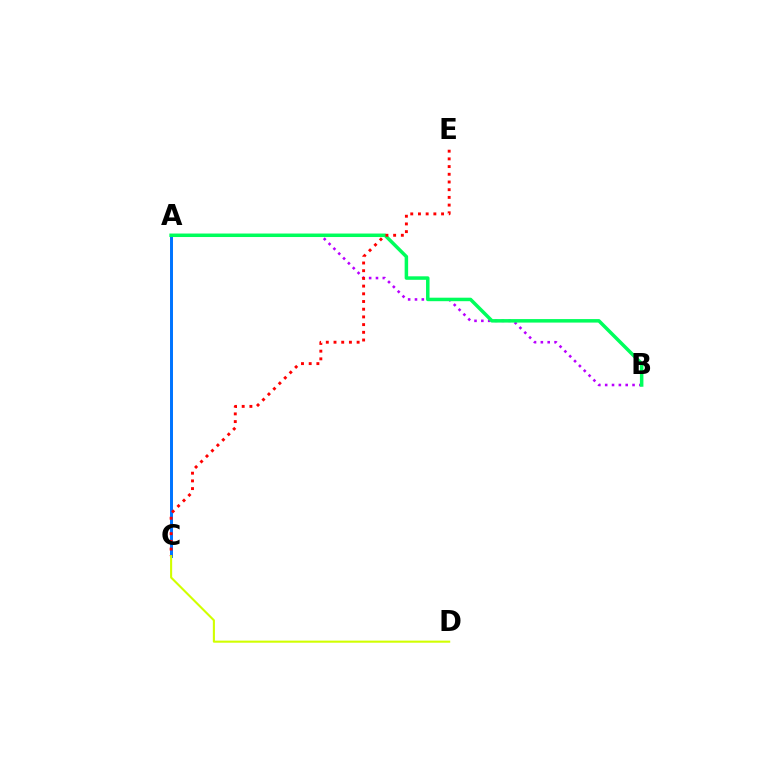{('A', 'B'): [{'color': '#b900ff', 'line_style': 'dotted', 'thickness': 1.86}, {'color': '#00ff5c', 'line_style': 'solid', 'thickness': 2.52}], ('A', 'C'): [{'color': '#0074ff', 'line_style': 'solid', 'thickness': 2.14}], ('C', 'E'): [{'color': '#ff0000', 'line_style': 'dotted', 'thickness': 2.09}], ('C', 'D'): [{'color': '#d1ff00', 'line_style': 'solid', 'thickness': 1.51}]}